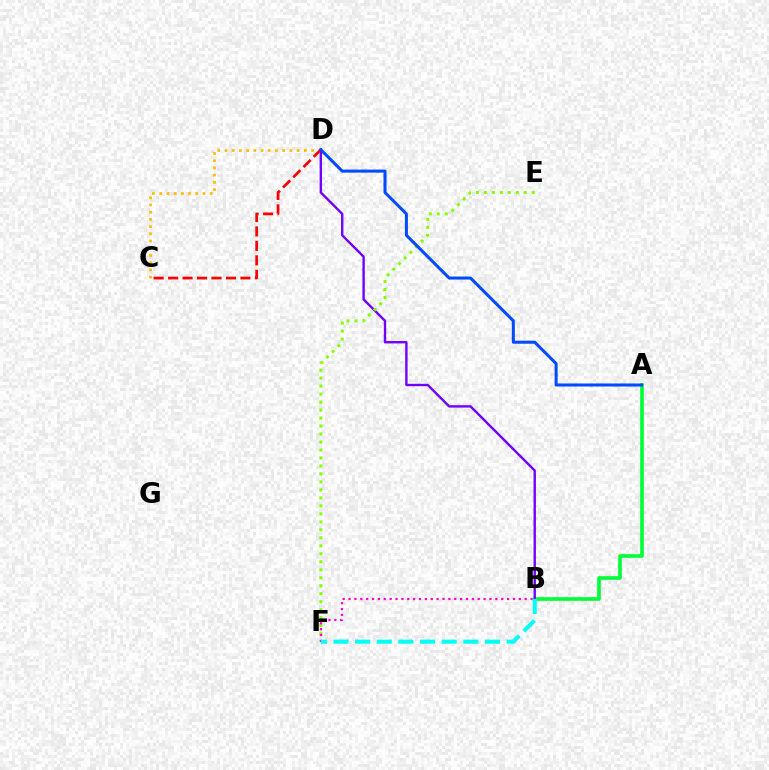{('A', 'B'): [{'color': '#00ff39', 'line_style': 'solid', 'thickness': 2.61}], ('C', 'D'): [{'color': '#ffbd00', 'line_style': 'dotted', 'thickness': 1.96}, {'color': '#ff0000', 'line_style': 'dashed', 'thickness': 1.97}], ('B', 'D'): [{'color': '#7200ff', 'line_style': 'solid', 'thickness': 1.72}], ('E', 'F'): [{'color': '#84ff00', 'line_style': 'dotted', 'thickness': 2.17}], ('B', 'F'): [{'color': '#ff00cf', 'line_style': 'dotted', 'thickness': 1.6}, {'color': '#00fff6', 'line_style': 'dashed', 'thickness': 2.94}], ('A', 'D'): [{'color': '#004bff', 'line_style': 'solid', 'thickness': 2.18}]}